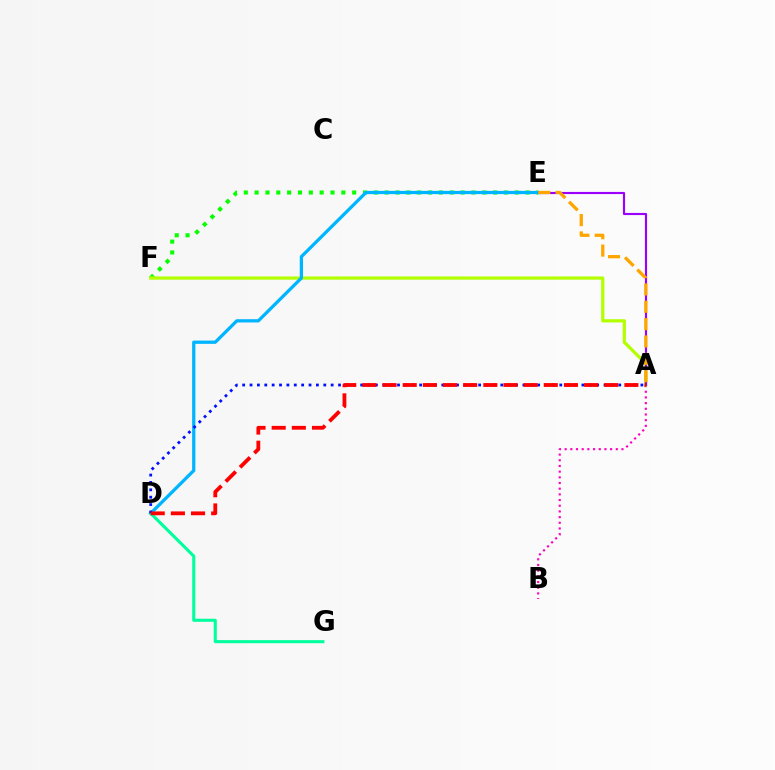{('A', 'B'): [{'color': '#ff00bd', 'line_style': 'dotted', 'thickness': 1.54}], ('E', 'F'): [{'color': '#08ff00', 'line_style': 'dotted', 'thickness': 2.94}], ('A', 'F'): [{'color': '#b3ff00', 'line_style': 'solid', 'thickness': 2.33}], ('A', 'E'): [{'color': '#9b00ff', 'line_style': 'solid', 'thickness': 1.54}, {'color': '#ffa500', 'line_style': 'dashed', 'thickness': 2.36}], ('D', 'E'): [{'color': '#00b5ff', 'line_style': 'solid', 'thickness': 2.35}], ('D', 'G'): [{'color': '#00ff9d', 'line_style': 'solid', 'thickness': 2.22}], ('A', 'D'): [{'color': '#0010ff', 'line_style': 'dotted', 'thickness': 2.0}, {'color': '#ff0000', 'line_style': 'dashed', 'thickness': 2.74}]}